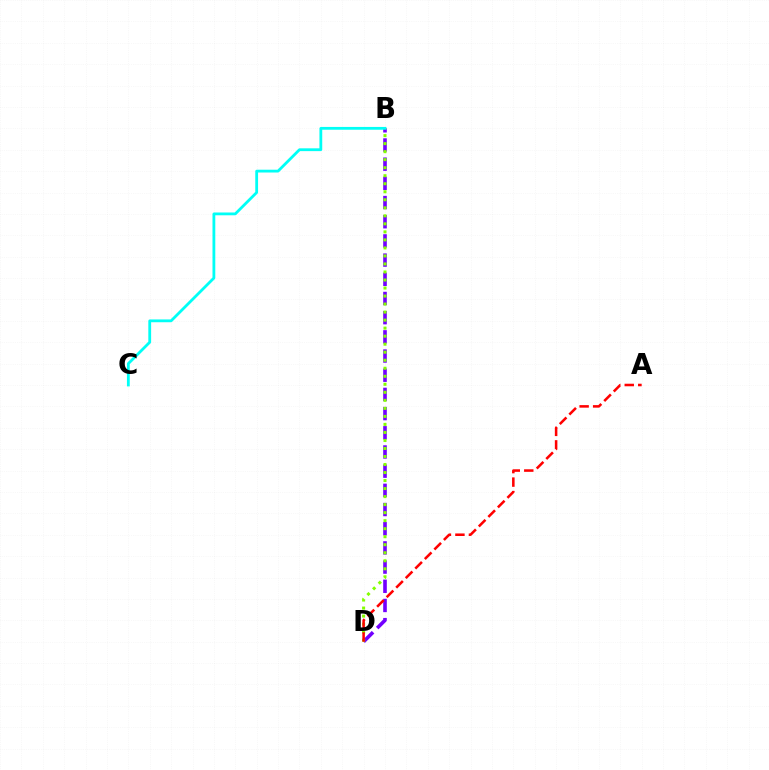{('B', 'D'): [{'color': '#7200ff', 'line_style': 'dashed', 'thickness': 2.61}, {'color': '#84ff00', 'line_style': 'dotted', 'thickness': 2.18}], ('A', 'D'): [{'color': '#ff0000', 'line_style': 'dashed', 'thickness': 1.83}], ('B', 'C'): [{'color': '#00fff6', 'line_style': 'solid', 'thickness': 2.02}]}